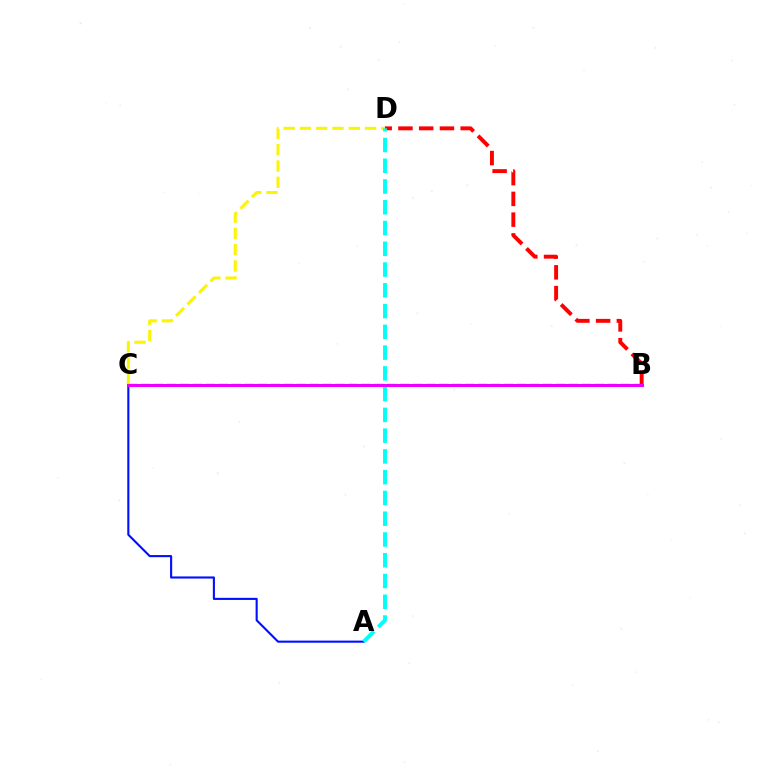{('B', 'C'): [{'color': '#08ff00', 'line_style': 'dashed', 'thickness': 1.76}, {'color': '#ee00ff', 'line_style': 'solid', 'thickness': 2.19}], ('C', 'D'): [{'color': '#fcf500', 'line_style': 'dashed', 'thickness': 2.21}], ('A', 'C'): [{'color': '#0010ff', 'line_style': 'solid', 'thickness': 1.52}], ('B', 'D'): [{'color': '#ff0000', 'line_style': 'dashed', 'thickness': 2.82}], ('A', 'D'): [{'color': '#00fff6', 'line_style': 'dashed', 'thickness': 2.82}]}